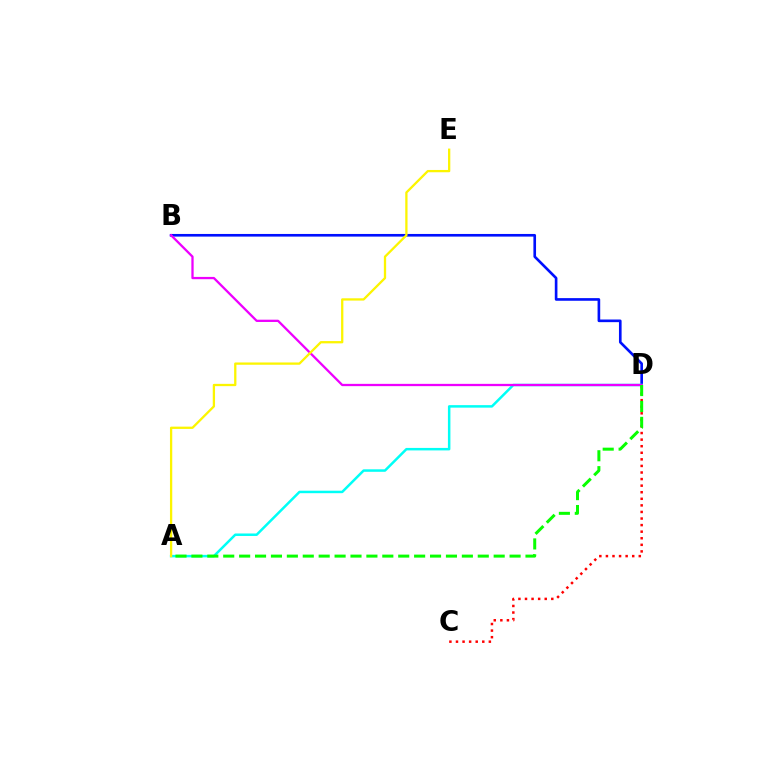{('B', 'D'): [{'color': '#0010ff', 'line_style': 'solid', 'thickness': 1.9}, {'color': '#ee00ff', 'line_style': 'solid', 'thickness': 1.64}], ('C', 'D'): [{'color': '#ff0000', 'line_style': 'dotted', 'thickness': 1.79}], ('A', 'D'): [{'color': '#00fff6', 'line_style': 'solid', 'thickness': 1.79}, {'color': '#08ff00', 'line_style': 'dashed', 'thickness': 2.16}], ('A', 'E'): [{'color': '#fcf500', 'line_style': 'solid', 'thickness': 1.65}]}